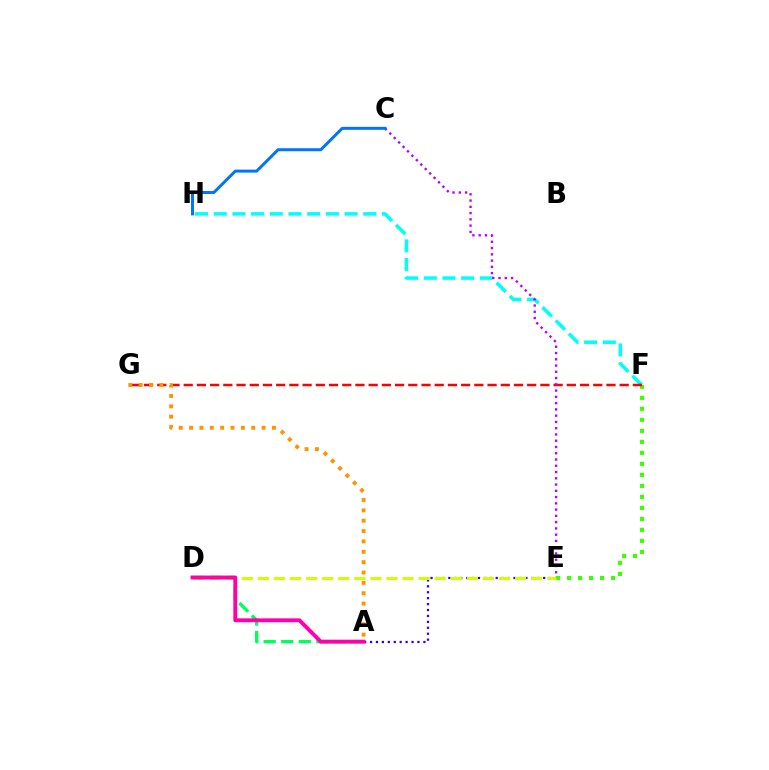{('A', 'E'): [{'color': '#2500ff', 'line_style': 'dotted', 'thickness': 1.61}], ('E', 'F'): [{'color': '#3dff00', 'line_style': 'dotted', 'thickness': 2.99}], ('F', 'H'): [{'color': '#00fff6', 'line_style': 'dashed', 'thickness': 2.54}], ('F', 'G'): [{'color': '#ff0000', 'line_style': 'dashed', 'thickness': 1.79}], ('A', 'D'): [{'color': '#00ff5c', 'line_style': 'dashed', 'thickness': 2.39}, {'color': '#ff00ac', 'line_style': 'solid', 'thickness': 2.81}], ('A', 'G'): [{'color': '#ff9400', 'line_style': 'dotted', 'thickness': 2.81}], ('D', 'E'): [{'color': '#d1ff00', 'line_style': 'dashed', 'thickness': 2.18}], ('C', 'E'): [{'color': '#b900ff', 'line_style': 'dotted', 'thickness': 1.7}], ('C', 'H'): [{'color': '#0074ff', 'line_style': 'solid', 'thickness': 2.15}]}